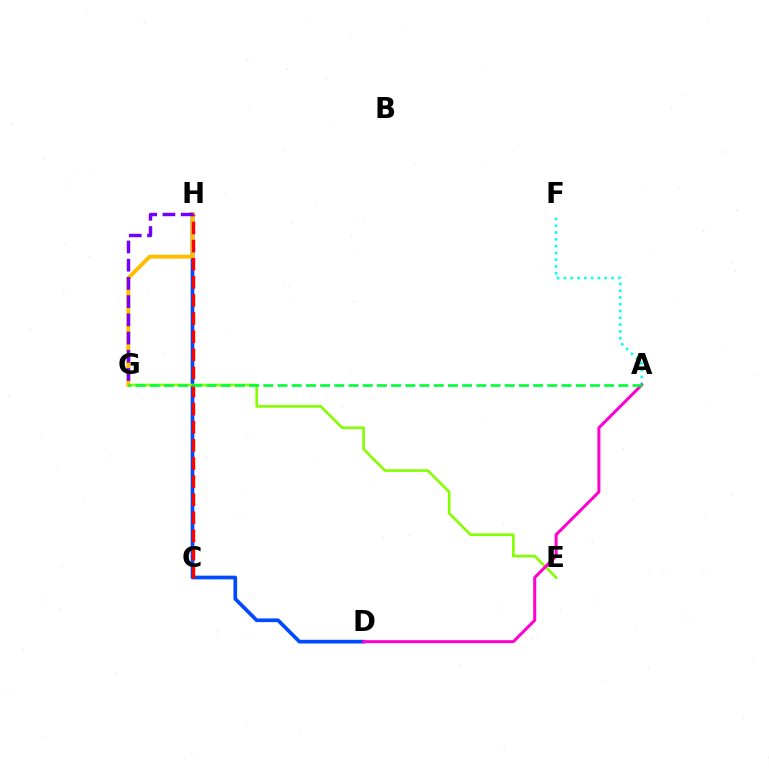{('A', 'F'): [{'color': '#00fff6', 'line_style': 'dotted', 'thickness': 1.85}], ('D', 'H'): [{'color': '#004bff', 'line_style': 'solid', 'thickness': 2.66}], ('E', 'G'): [{'color': '#84ff00', 'line_style': 'solid', 'thickness': 1.89}], ('G', 'H'): [{'color': '#ffbd00', 'line_style': 'solid', 'thickness': 2.82}, {'color': '#7200ff', 'line_style': 'dashed', 'thickness': 2.47}], ('A', 'D'): [{'color': '#ff00cf', 'line_style': 'solid', 'thickness': 2.16}], ('C', 'H'): [{'color': '#ff0000', 'line_style': 'dashed', 'thickness': 2.46}], ('A', 'G'): [{'color': '#00ff39', 'line_style': 'dashed', 'thickness': 1.93}]}